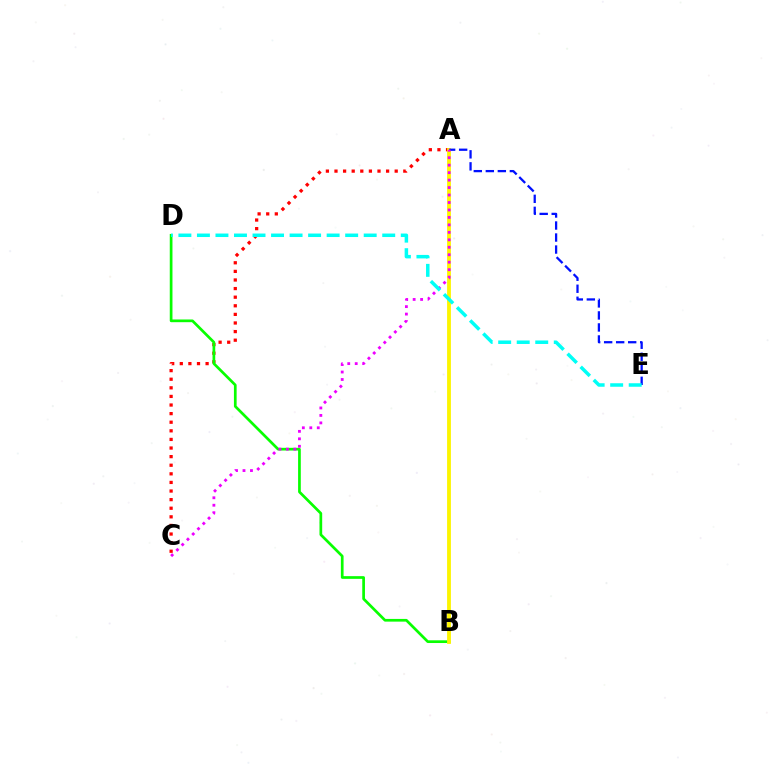{('A', 'C'): [{'color': '#ff0000', 'line_style': 'dotted', 'thickness': 2.34}, {'color': '#ee00ff', 'line_style': 'dotted', 'thickness': 2.03}], ('B', 'D'): [{'color': '#08ff00', 'line_style': 'solid', 'thickness': 1.95}], ('A', 'B'): [{'color': '#fcf500', 'line_style': 'solid', 'thickness': 2.75}], ('A', 'E'): [{'color': '#0010ff', 'line_style': 'dashed', 'thickness': 1.63}], ('D', 'E'): [{'color': '#00fff6', 'line_style': 'dashed', 'thickness': 2.52}]}